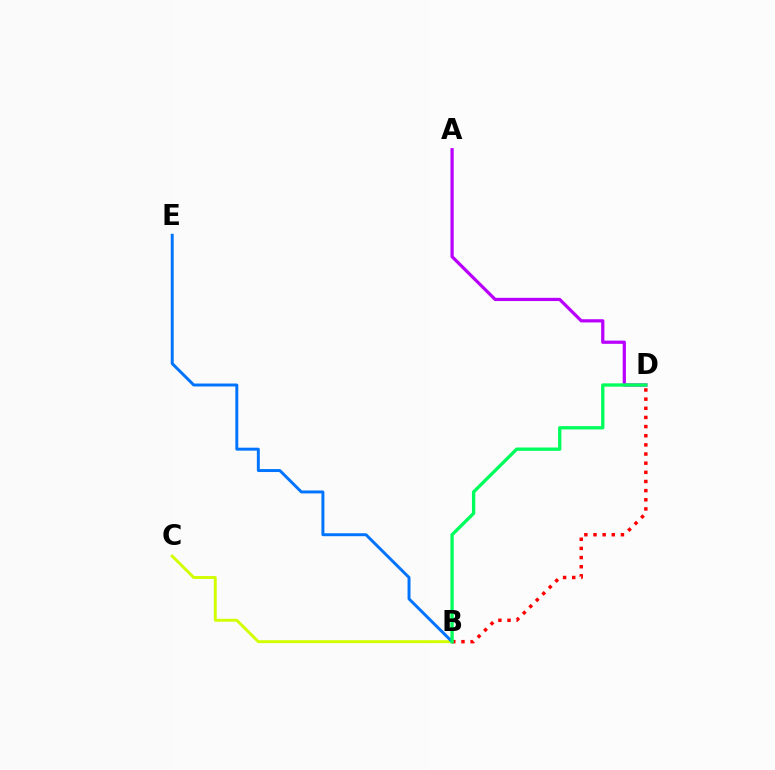{('A', 'D'): [{'color': '#b900ff', 'line_style': 'solid', 'thickness': 2.32}], ('B', 'C'): [{'color': '#d1ff00', 'line_style': 'solid', 'thickness': 2.1}], ('B', 'E'): [{'color': '#0074ff', 'line_style': 'solid', 'thickness': 2.12}], ('B', 'D'): [{'color': '#ff0000', 'line_style': 'dotted', 'thickness': 2.49}, {'color': '#00ff5c', 'line_style': 'solid', 'thickness': 2.39}]}